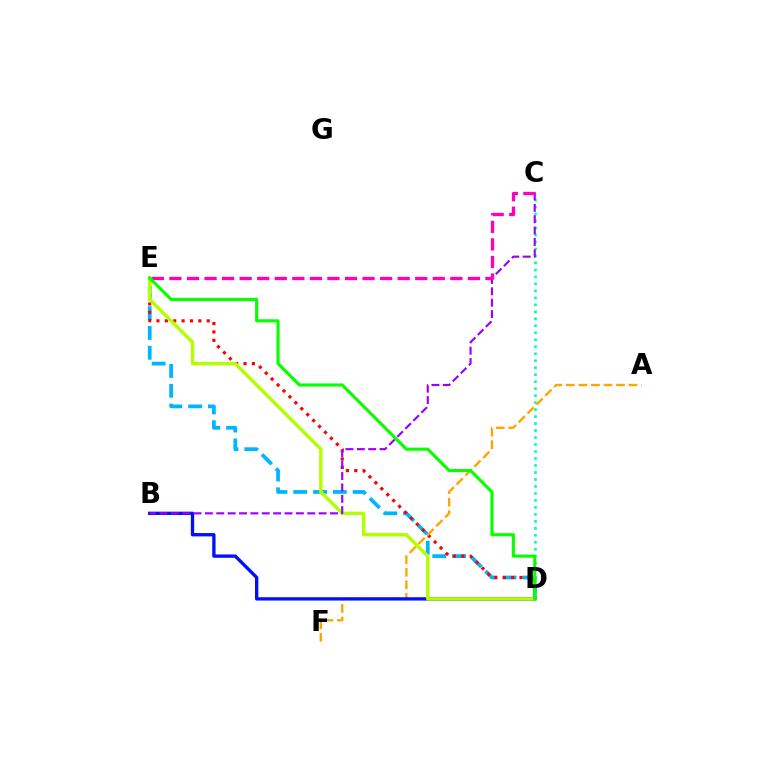{('C', 'D'): [{'color': '#00ff9d', 'line_style': 'dotted', 'thickness': 1.9}], ('D', 'E'): [{'color': '#00b5ff', 'line_style': 'dashed', 'thickness': 2.69}, {'color': '#ff0000', 'line_style': 'dotted', 'thickness': 2.28}, {'color': '#b3ff00', 'line_style': 'solid', 'thickness': 2.48}, {'color': '#08ff00', 'line_style': 'solid', 'thickness': 2.26}], ('A', 'F'): [{'color': '#ffa500', 'line_style': 'dashed', 'thickness': 1.7}], ('B', 'D'): [{'color': '#0010ff', 'line_style': 'solid', 'thickness': 2.4}], ('B', 'C'): [{'color': '#9b00ff', 'line_style': 'dashed', 'thickness': 1.55}], ('C', 'E'): [{'color': '#ff00bd', 'line_style': 'dashed', 'thickness': 2.39}]}